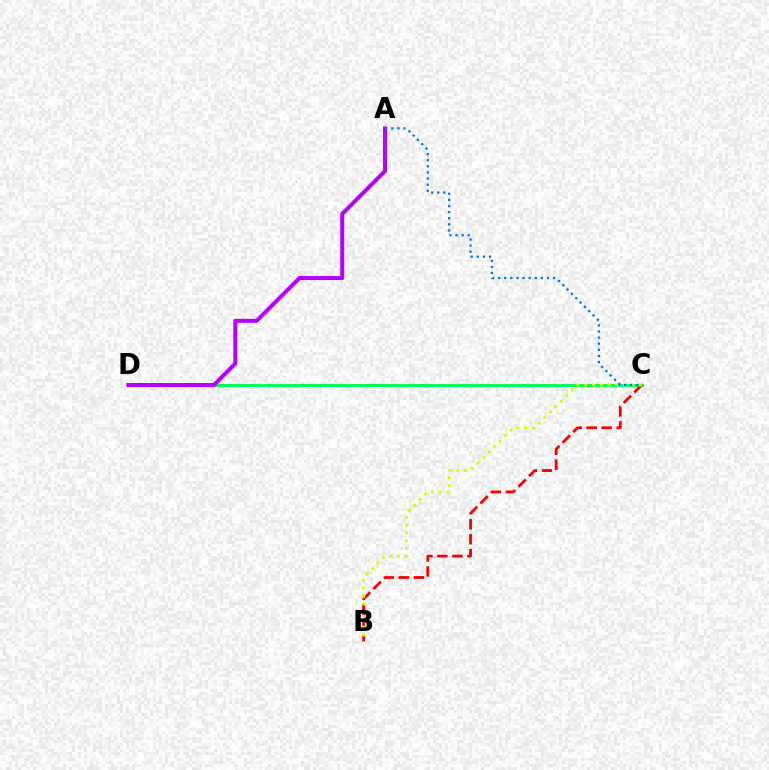{('C', 'D'): [{'color': '#00ff5c', 'line_style': 'solid', 'thickness': 2.16}], ('B', 'C'): [{'color': '#ff0000', 'line_style': 'dashed', 'thickness': 2.04}, {'color': '#d1ff00', 'line_style': 'dotted', 'thickness': 2.11}], ('A', 'D'): [{'color': '#b900ff', 'line_style': 'solid', 'thickness': 2.89}], ('A', 'C'): [{'color': '#0074ff', 'line_style': 'dotted', 'thickness': 1.66}]}